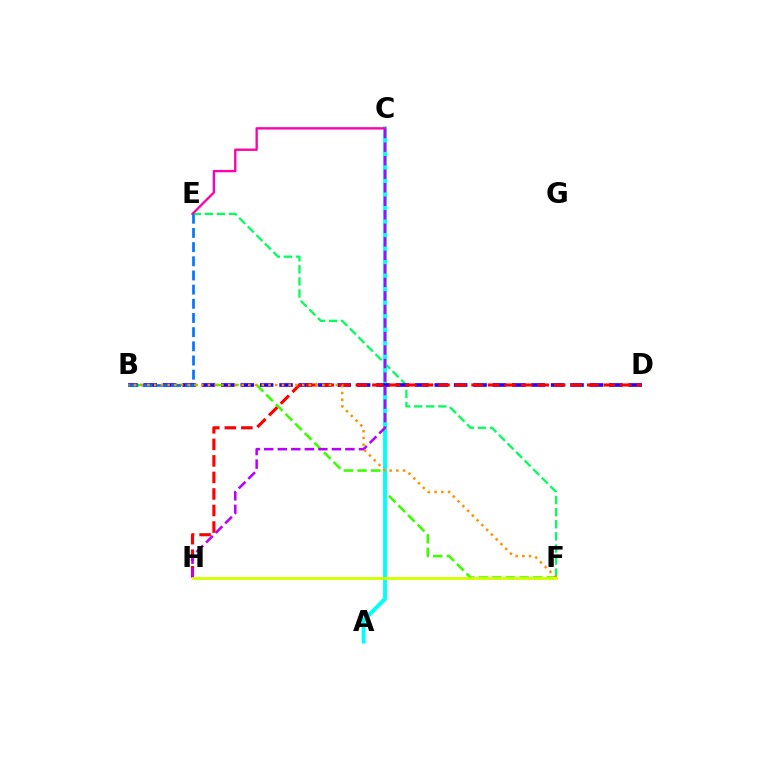{('B', 'F'): [{'color': '#3dff00', 'line_style': 'dashed', 'thickness': 1.85}, {'color': '#ff9400', 'line_style': 'dotted', 'thickness': 1.83}], ('E', 'F'): [{'color': '#00ff5c', 'line_style': 'dashed', 'thickness': 1.64}], ('A', 'C'): [{'color': '#00fff6', 'line_style': 'solid', 'thickness': 2.79}], ('B', 'D'): [{'color': '#2500ff', 'line_style': 'dashed', 'thickness': 2.64}], ('D', 'H'): [{'color': '#ff0000', 'line_style': 'dashed', 'thickness': 2.25}], ('C', 'E'): [{'color': '#ff00ac', 'line_style': 'solid', 'thickness': 1.69}], ('B', 'E'): [{'color': '#0074ff', 'line_style': 'dashed', 'thickness': 1.93}], ('C', 'H'): [{'color': '#b900ff', 'line_style': 'dashed', 'thickness': 1.84}], ('F', 'H'): [{'color': '#d1ff00', 'line_style': 'solid', 'thickness': 2.06}]}